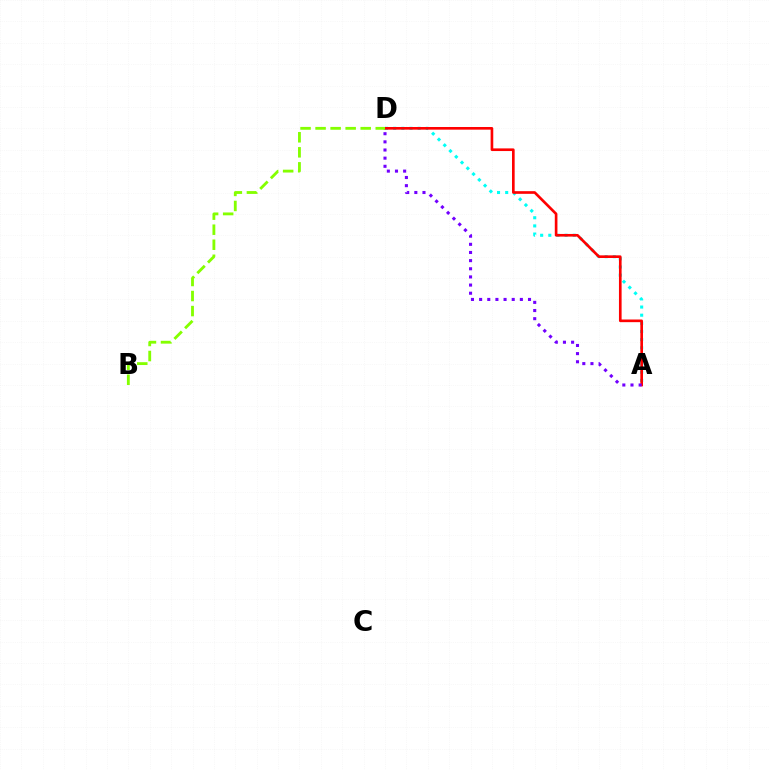{('A', 'D'): [{'color': '#00fff6', 'line_style': 'dotted', 'thickness': 2.21}, {'color': '#ff0000', 'line_style': 'solid', 'thickness': 1.91}, {'color': '#7200ff', 'line_style': 'dotted', 'thickness': 2.21}], ('B', 'D'): [{'color': '#84ff00', 'line_style': 'dashed', 'thickness': 2.04}]}